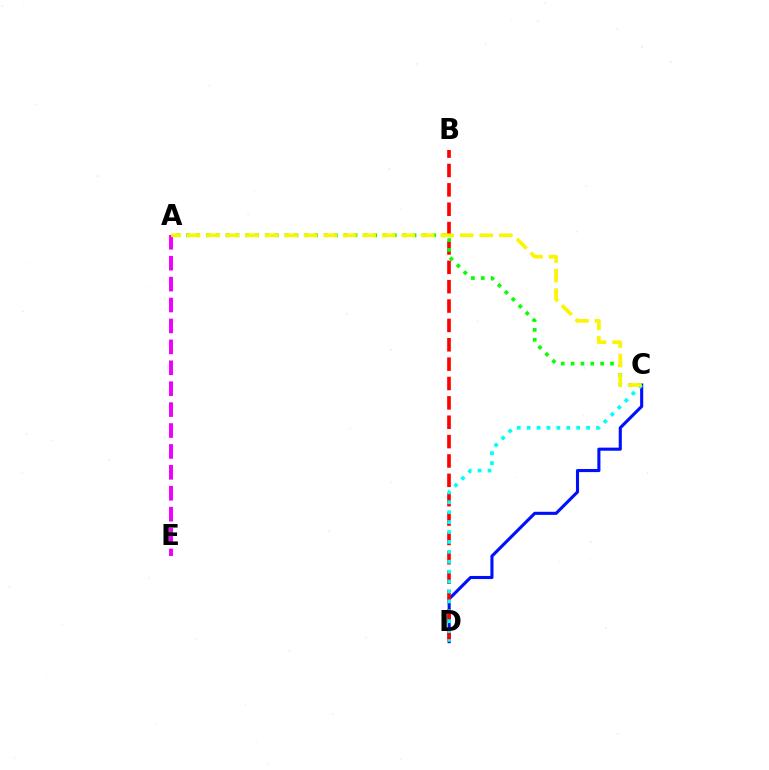{('C', 'D'): [{'color': '#0010ff', 'line_style': 'solid', 'thickness': 2.23}, {'color': '#00fff6', 'line_style': 'dotted', 'thickness': 2.69}], ('A', 'E'): [{'color': '#ee00ff', 'line_style': 'dashed', 'thickness': 2.84}], ('B', 'D'): [{'color': '#ff0000', 'line_style': 'dashed', 'thickness': 2.63}], ('A', 'C'): [{'color': '#08ff00', 'line_style': 'dotted', 'thickness': 2.67}, {'color': '#fcf500', 'line_style': 'dashed', 'thickness': 2.65}]}